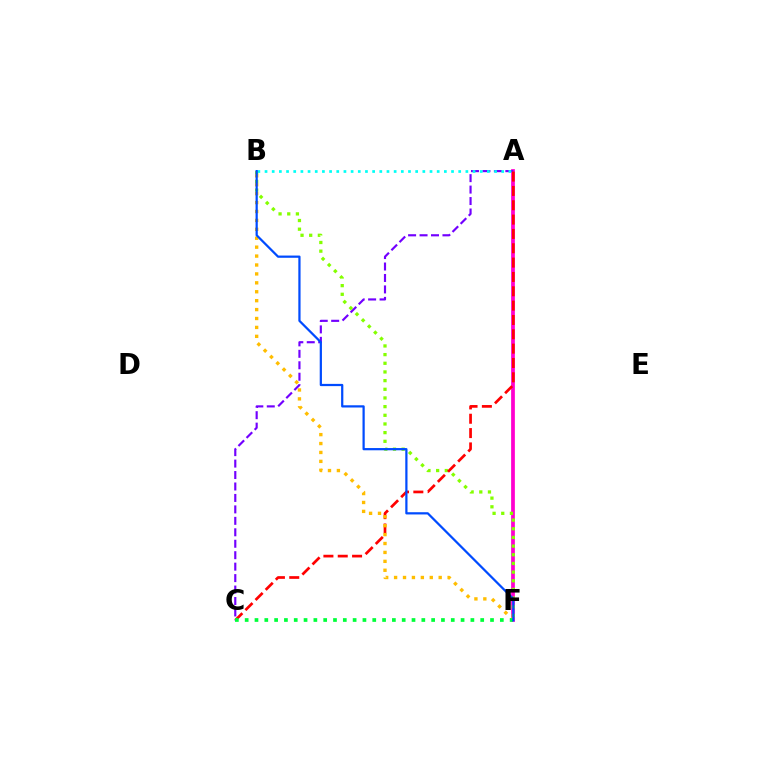{('A', 'F'): [{'color': '#ff00cf', 'line_style': 'solid', 'thickness': 2.7}], ('A', 'C'): [{'color': '#7200ff', 'line_style': 'dashed', 'thickness': 1.56}, {'color': '#ff0000', 'line_style': 'dashed', 'thickness': 1.95}], ('B', 'F'): [{'color': '#84ff00', 'line_style': 'dotted', 'thickness': 2.36}, {'color': '#ffbd00', 'line_style': 'dotted', 'thickness': 2.42}, {'color': '#004bff', 'line_style': 'solid', 'thickness': 1.61}], ('A', 'B'): [{'color': '#00fff6', 'line_style': 'dotted', 'thickness': 1.95}], ('C', 'F'): [{'color': '#00ff39', 'line_style': 'dotted', 'thickness': 2.67}]}